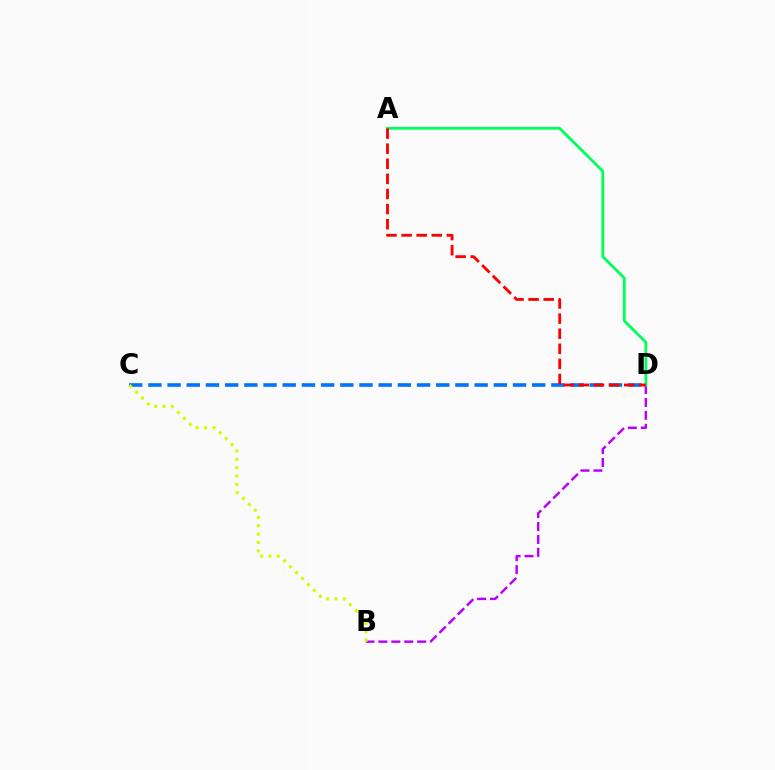{('C', 'D'): [{'color': '#0074ff', 'line_style': 'dashed', 'thickness': 2.61}], ('B', 'D'): [{'color': '#b900ff', 'line_style': 'dashed', 'thickness': 1.76}], ('A', 'D'): [{'color': '#00ff5c', 'line_style': 'solid', 'thickness': 2.02}, {'color': '#ff0000', 'line_style': 'dashed', 'thickness': 2.05}], ('B', 'C'): [{'color': '#d1ff00', 'line_style': 'dotted', 'thickness': 2.28}]}